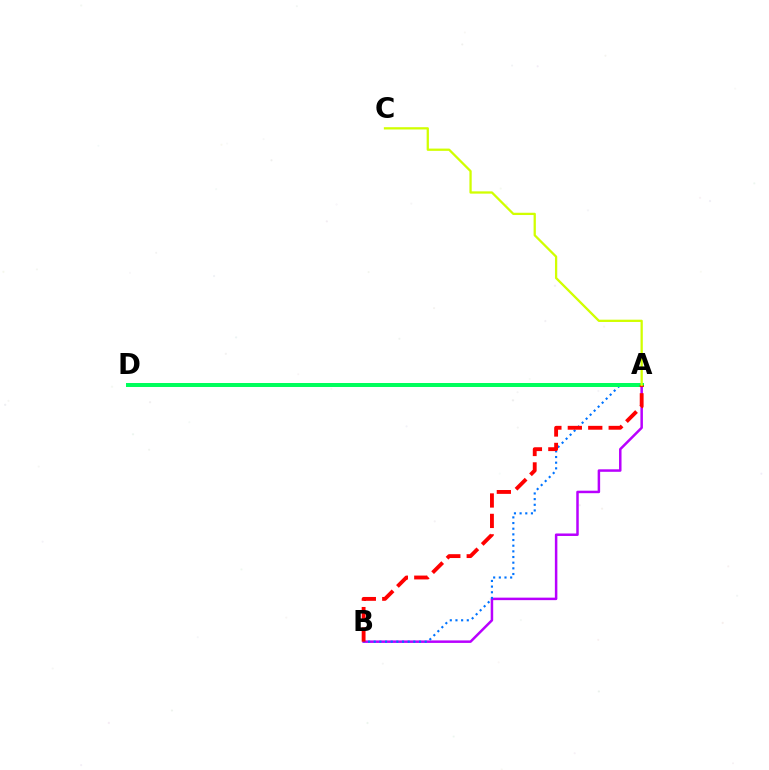{('A', 'B'): [{'color': '#b900ff', 'line_style': 'solid', 'thickness': 1.8}, {'color': '#0074ff', 'line_style': 'dotted', 'thickness': 1.54}, {'color': '#ff0000', 'line_style': 'dashed', 'thickness': 2.78}], ('A', 'D'): [{'color': '#00ff5c', 'line_style': 'solid', 'thickness': 2.87}], ('A', 'C'): [{'color': '#d1ff00', 'line_style': 'solid', 'thickness': 1.64}]}